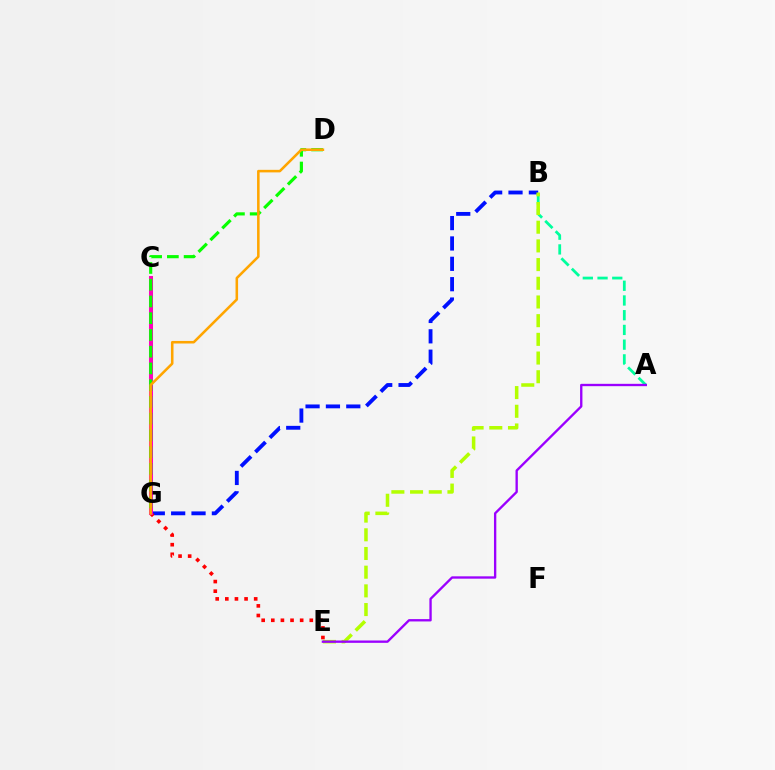{('B', 'G'): [{'color': '#0010ff', 'line_style': 'dashed', 'thickness': 2.77}], ('A', 'B'): [{'color': '#00ff9d', 'line_style': 'dashed', 'thickness': 2.0}], ('E', 'G'): [{'color': '#ff0000', 'line_style': 'dotted', 'thickness': 2.61}], ('C', 'G'): [{'color': '#00b5ff', 'line_style': 'dotted', 'thickness': 1.91}, {'color': '#ff00bd', 'line_style': 'solid', 'thickness': 2.9}], ('B', 'E'): [{'color': '#b3ff00', 'line_style': 'dashed', 'thickness': 2.54}], ('A', 'E'): [{'color': '#9b00ff', 'line_style': 'solid', 'thickness': 1.69}], ('D', 'G'): [{'color': '#08ff00', 'line_style': 'dashed', 'thickness': 2.27}, {'color': '#ffa500', 'line_style': 'solid', 'thickness': 1.84}]}